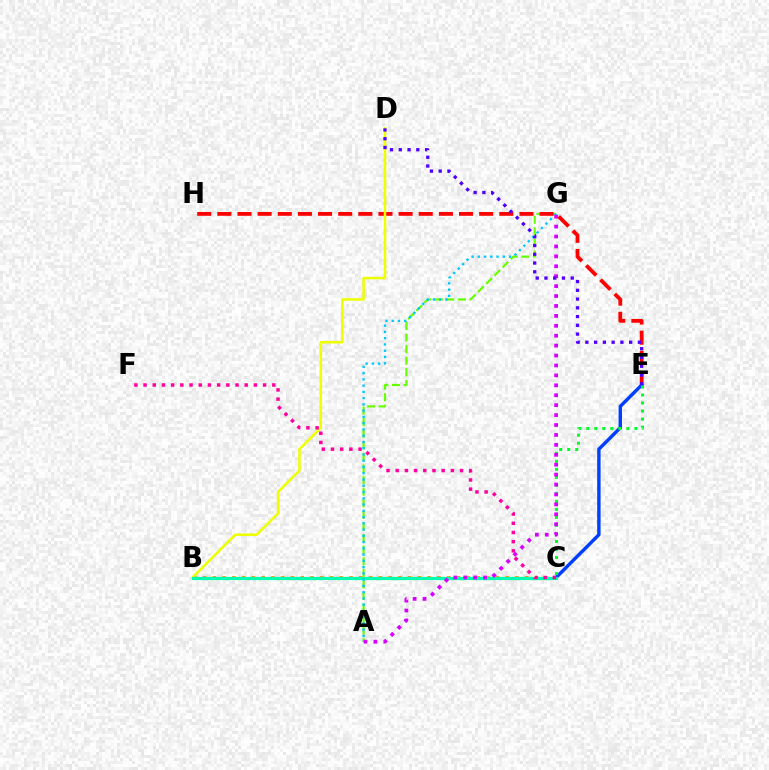{('A', 'G'): [{'color': '#66ff00', 'line_style': 'dashed', 'thickness': 1.57}, {'color': '#00c7ff', 'line_style': 'dotted', 'thickness': 1.7}, {'color': '#d600ff', 'line_style': 'dotted', 'thickness': 2.7}], ('B', 'C'): [{'color': '#ff8800', 'line_style': 'dotted', 'thickness': 2.65}, {'color': '#00ffaf', 'line_style': 'solid', 'thickness': 2.32}], ('E', 'H'): [{'color': '#ff0000', 'line_style': 'dashed', 'thickness': 2.74}], ('C', 'E'): [{'color': '#003fff', 'line_style': 'solid', 'thickness': 2.46}, {'color': '#00ff27', 'line_style': 'dotted', 'thickness': 2.18}], ('B', 'D'): [{'color': '#eeff00', 'line_style': 'solid', 'thickness': 1.8}], ('C', 'F'): [{'color': '#ff00a0', 'line_style': 'dotted', 'thickness': 2.5}], ('D', 'E'): [{'color': '#4f00ff', 'line_style': 'dotted', 'thickness': 2.38}]}